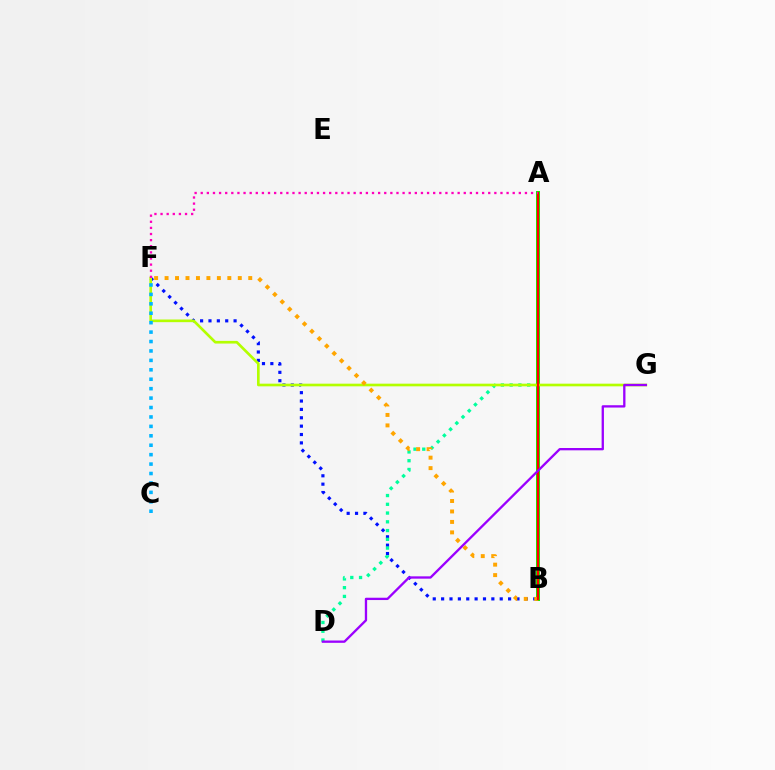{('B', 'F'): [{'color': '#0010ff', 'line_style': 'dotted', 'thickness': 2.27}, {'color': '#ffa500', 'line_style': 'dotted', 'thickness': 2.84}], ('A', 'D'): [{'color': '#00ff9d', 'line_style': 'dotted', 'thickness': 2.38}], ('A', 'B'): [{'color': '#08ff00', 'line_style': 'solid', 'thickness': 2.86}, {'color': '#ff0000', 'line_style': 'solid', 'thickness': 1.64}], ('F', 'G'): [{'color': '#b3ff00', 'line_style': 'solid', 'thickness': 1.91}], ('C', 'F'): [{'color': '#00b5ff', 'line_style': 'dotted', 'thickness': 2.56}], ('A', 'F'): [{'color': '#ff00bd', 'line_style': 'dotted', 'thickness': 1.66}], ('D', 'G'): [{'color': '#9b00ff', 'line_style': 'solid', 'thickness': 1.67}]}